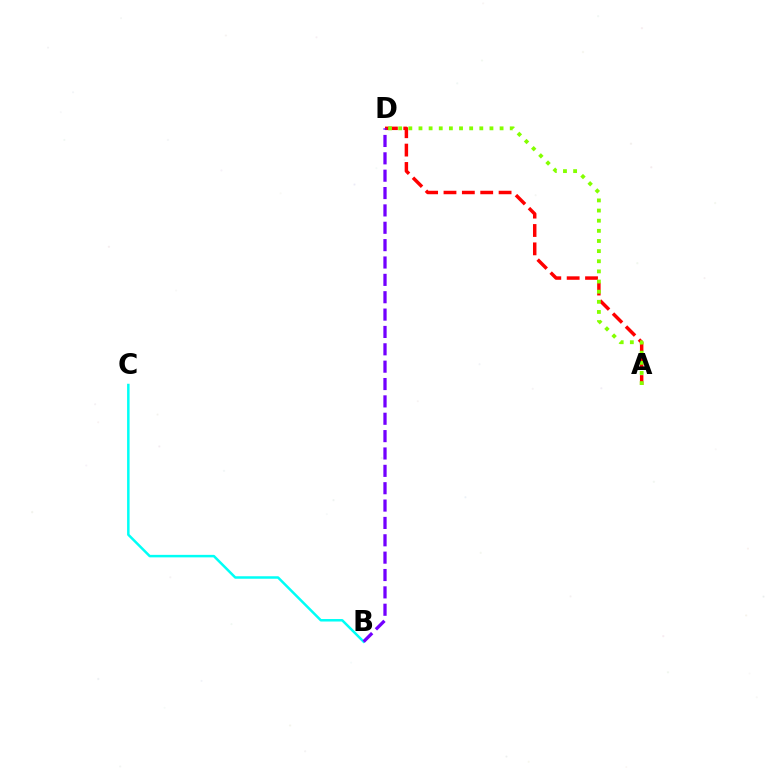{('A', 'D'): [{'color': '#ff0000', 'line_style': 'dashed', 'thickness': 2.5}, {'color': '#84ff00', 'line_style': 'dotted', 'thickness': 2.75}], ('B', 'C'): [{'color': '#00fff6', 'line_style': 'solid', 'thickness': 1.8}], ('B', 'D'): [{'color': '#7200ff', 'line_style': 'dashed', 'thickness': 2.36}]}